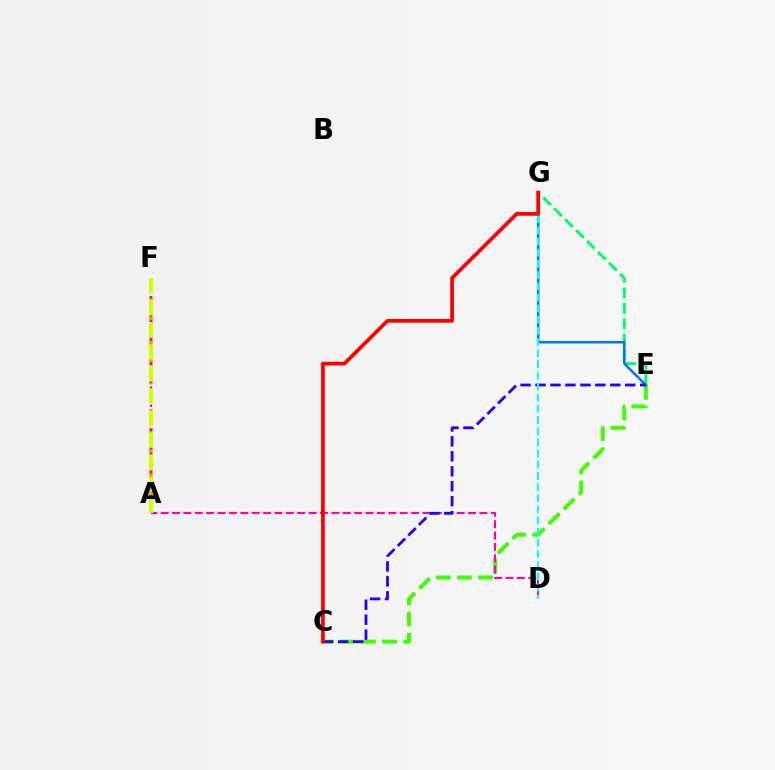{('C', 'E'): [{'color': '#3dff00', 'line_style': 'dashed', 'thickness': 2.86}, {'color': '#2500ff', 'line_style': 'dashed', 'thickness': 2.03}], ('E', 'G'): [{'color': '#00ff5c', 'line_style': 'dashed', 'thickness': 2.1}, {'color': '#0074ff', 'line_style': 'solid', 'thickness': 1.81}], ('A', 'D'): [{'color': '#ff00ac', 'line_style': 'dashed', 'thickness': 1.55}], ('A', 'F'): [{'color': '#ff9400', 'line_style': 'dashed', 'thickness': 2.54}, {'color': '#b900ff', 'line_style': 'dotted', 'thickness': 1.64}, {'color': '#d1ff00', 'line_style': 'dashed', 'thickness': 3.0}], ('D', 'G'): [{'color': '#00fff6', 'line_style': 'dashed', 'thickness': 1.52}], ('C', 'G'): [{'color': '#ff0000', 'line_style': 'solid', 'thickness': 2.68}]}